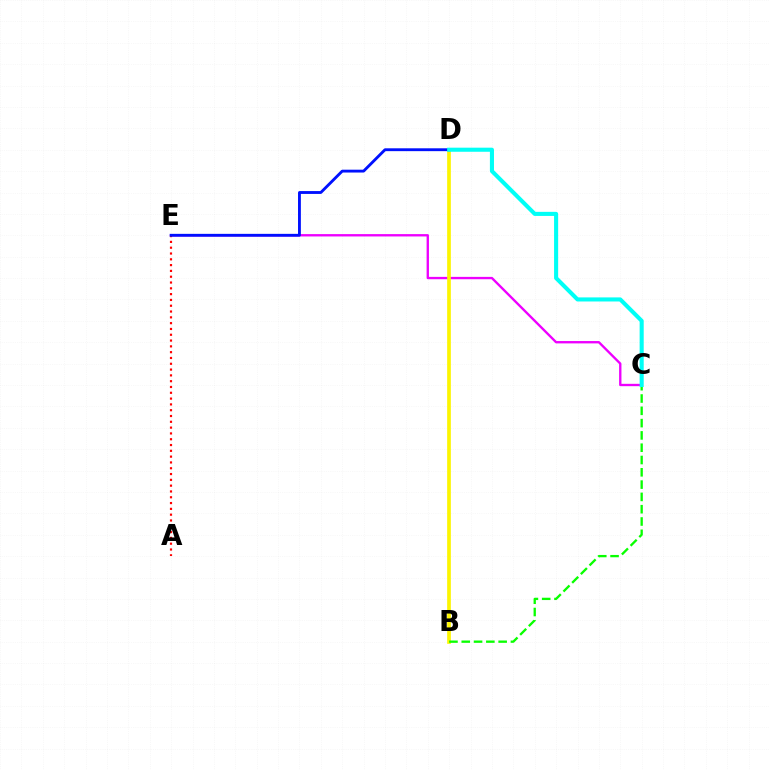{('C', 'E'): [{'color': '#ee00ff', 'line_style': 'solid', 'thickness': 1.69}], ('B', 'D'): [{'color': '#fcf500', 'line_style': 'solid', 'thickness': 2.66}], ('A', 'E'): [{'color': '#ff0000', 'line_style': 'dotted', 'thickness': 1.58}], ('B', 'C'): [{'color': '#08ff00', 'line_style': 'dashed', 'thickness': 1.67}], ('D', 'E'): [{'color': '#0010ff', 'line_style': 'solid', 'thickness': 2.05}], ('C', 'D'): [{'color': '#00fff6', 'line_style': 'solid', 'thickness': 2.94}]}